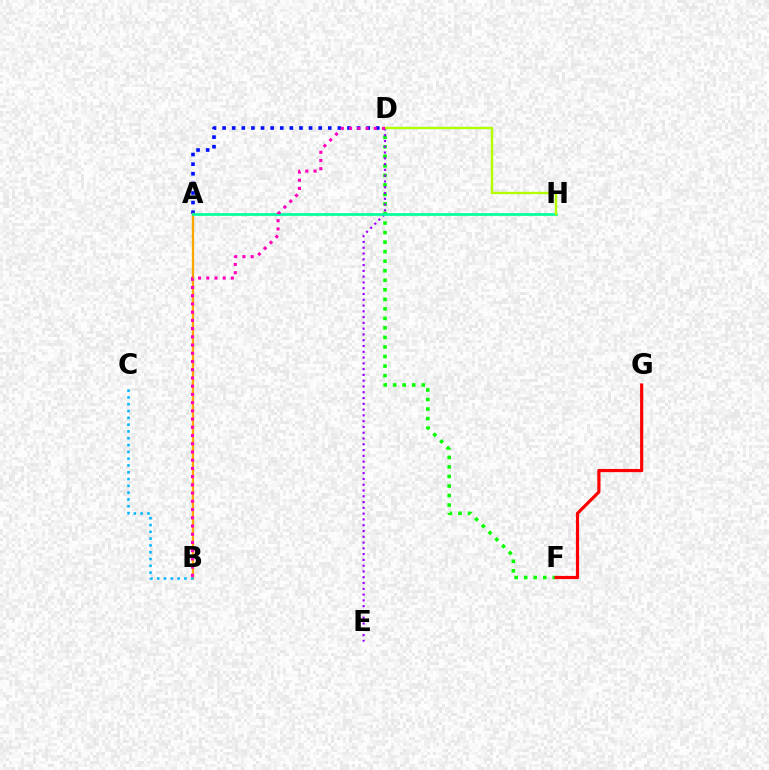{('A', 'D'): [{'color': '#0010ff', 'line_style': 'dotted', 'thickness': 2.61}], ('A', 'B'): [{'color': '#ffa500', 'line_style': 'solid', 'thickness': 1.67}], ('D', 'F'): [{'color': '#08ff00', 'line_style': 'dotted', 'thickness': 2.59}], ('D', 'E'): [{'color': '#9b00ff', 'line_style': 'dotted', 'thickness': 1.57}], ('A', 'H'): [{'color': '#00ff9d', 'line_style': 'solid', 'thickness': 1.94}], ('B', 'C'): [{'color': '#00b5ff', 'line_style': 'dotted', 'thickness': 1.85}], ('F', 'G'): [{'color': '#ff0000', 'line_style': 'solid', 'thickness': 2.28}], ('D', 'H'): [{'color': '#b3ff00', 'line_style': 'solid', 'thickness': 1.74}], ('B', 'D'): [{'color': '#ff00bd', 'line_style': 'dotted', 'thickness': 2.23}]}